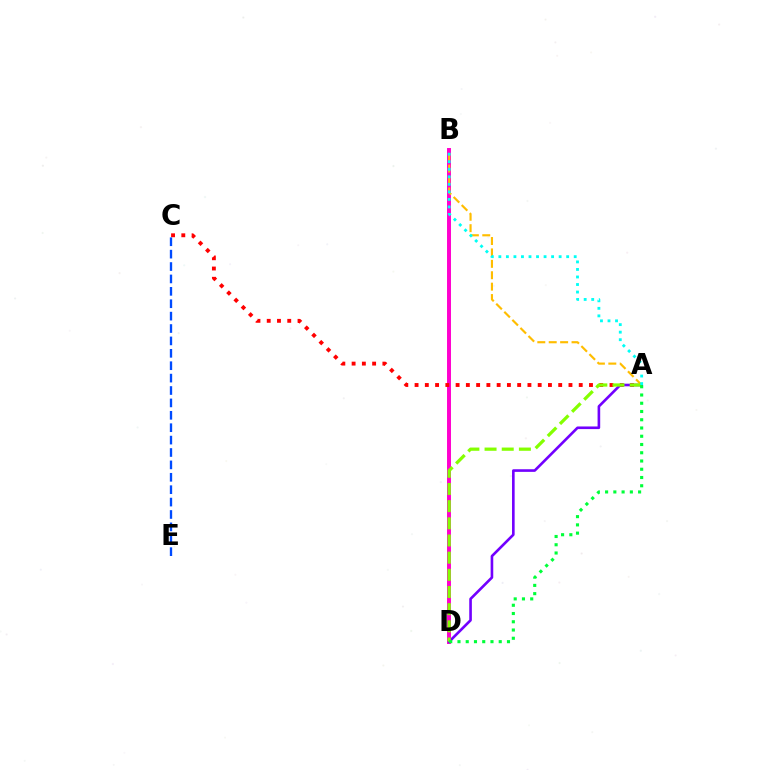{('B', 'D'): [{'color': '#ff00cf', 'line_style': 'solid', 'thickness': 2.85}], ('A', 'C'): [{'color': '#ff0000', 'line_style': 'dotted', 'thickness': 2.79}], ('A', 'D'): [{'color': '#7200ff', 'line_style': 'solid', 'thickness': 1.89}, {'color': '#84ff00', 'line_style': 'dashed', 'thickness': 2.33}, {'color': '#00ff39', 'line_style': 'dotted', 'thickness': 2.24}], ('A', 'B'): [{'color': '#ffbd00', 'line_style': 'dashed', 'thickness': 1.55}, {'color': '#00fff6', 'line_style': 'dotted', 'thickness': 2.05}], ('C', 'E'): [{'color': '#004bff', 'line_style': 'dashed', 'thickness': 1.68}]}